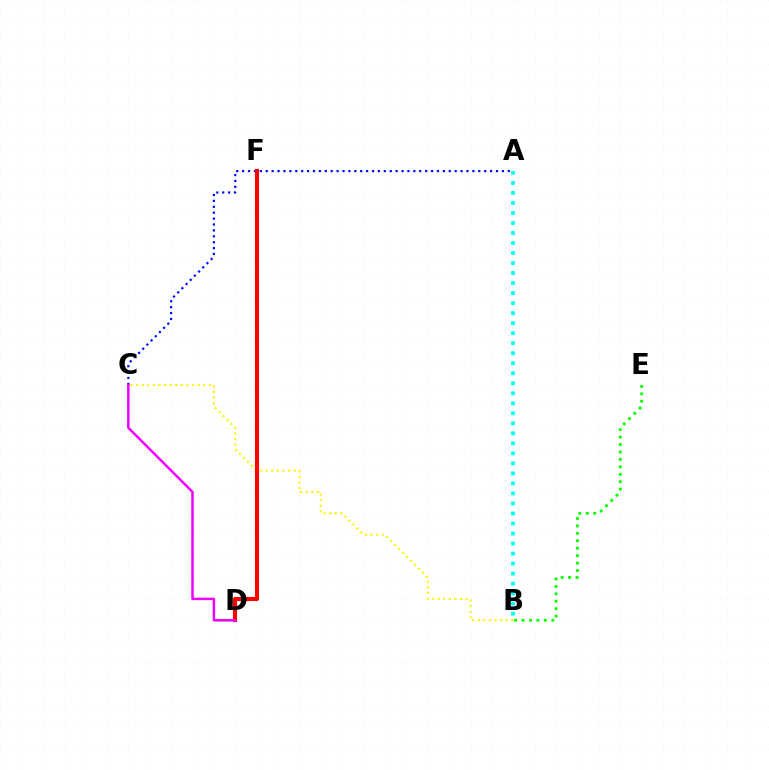{('B', 'C'): [{'color': '#fcf500', 'line_style': 'dotted', 'thickness': 1.52}], ('A', 'B'): [{'color': '#00fff6', 'line_style': 'dotted', 'thickness': 2.72}], ('A', 'C'): [{'color': '#0010ff', 'line_style': 'dotted', 'thickness': 1.6}], ('D', 'F'): [{'color': '#ff0000', 'line_style': 'solid', 'thickness': 2.96}], ('C', 'D'): [{'color': '#ee00ff', 'line_style': 'solid', 'thickness': 1.79}], ('B', 'E'): [{'color': '#08ff00', 'line_style': 'dotted', 'thickness': 2.02}]}